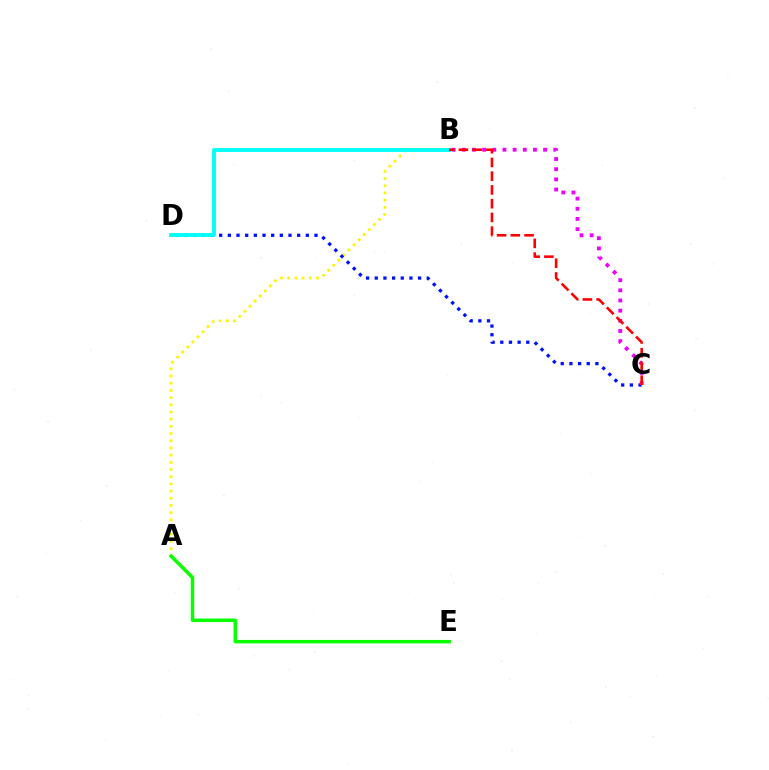{('A', 'B'): [{'color': '#fcf500', 'line_style': 'dotted', 'thickness': 1.95}], ('C', 'D'): [{'color': '#0010ff', 'line_style': 'dotted', 'thickness': 2.35}], ('B', 'C'): [{'color': '#ee00ff', 'line_style': 'dotted', 'thickness': 2.76}, {'color': '#ff0000', 'line_style': 'dashed', 'thickness': 1.87}], ('B', 'D'): [{'color': '#00fff6', 'line_style': 'solid', 'thickness': 2.76}], ('A', 'E'): [{'color': '#08ff00', 'line_style': 'solid', 'thickness': 2.49}]}